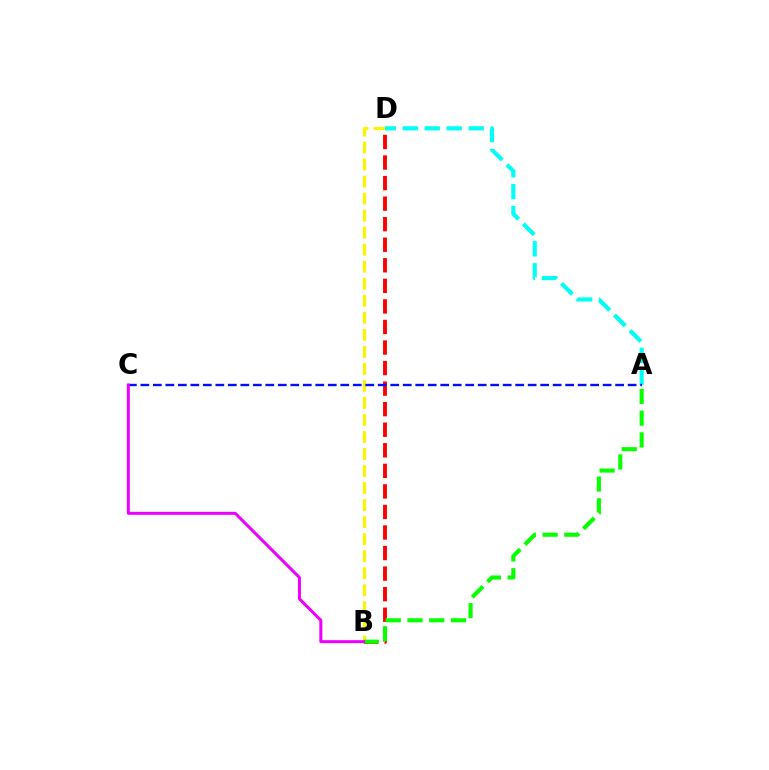{('B', 'D'): [{'color': '#ff0000', 'line_style': 'dashed', 'thickness': 2.79}, {'color': '#fcf500', 'line_style': 'dashed', 'thickness': 2.31}], ('A', 'D'): [{'color': '#00fff6', 'line_style': 'dashed', 'thickness': 2.99}], ('A', 'C'): [{'color': '#0010ff', 'line_style': 'dashed', 'thickness': 1.7}], ('A', 'B'): [{'color': '#08ff00', 'line_style': 'dashed', 'thickness': 2.95}], ('B', 'C'): [{'color': '#ee00ff', 'line_style': 'solid', 'thickness': 2.18}]}